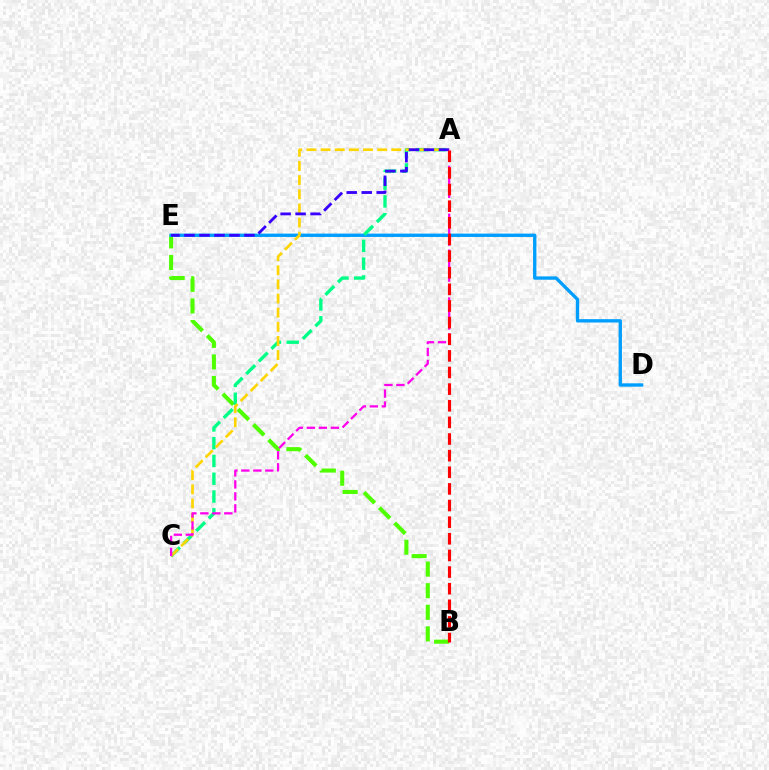{('B', 'E'): [{'color': '#4fff00', 'line_style': 'dashed', 'thickness': 2.94}], ('D', 'E'): [{'color': '#009eff', 'line_style': 'solid', 'thickness': 2.41}], ('A', 'C'): [{'color': '#00ff86', 'line_style': 'dashed', 'thickness': 2.41}, {'color': '#ffd500', 'line_style': 'dashed', 'thickness': 1.92}, {'color': '#ff00ed', 'line_style': 'dashed', 'thickness': 1.63}], ('A', 'E'): [{'color': '#3700ff', 'line_style': 'dashed', 'thickness': 2.04}], ('A', 'B'): [{'color': '#ff0000', 'line_style': 'dashed', 'thickness': 2.26}]}